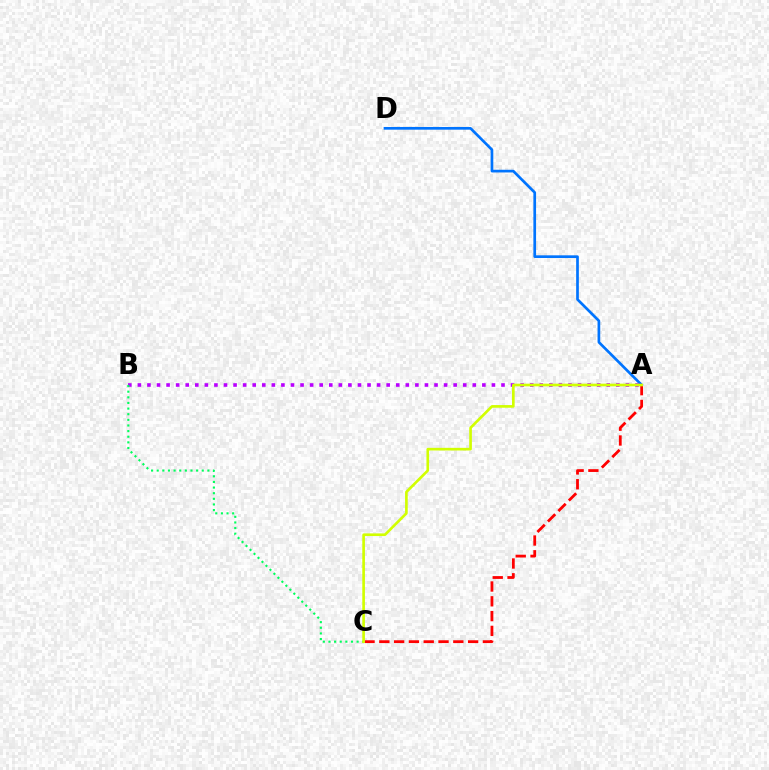{('A', 'D'): [{'color': '#0074ff', 'line_style': 'solid', 'thickness': 1.94}], ('A', 'B'): [{'color': '#b900ff', 'line_style': 'dotted', 'thickness': 2.6}], ('A', 'C'): [{'color': '#ff0000', 'line_style': 'dashed', 'thickness': 2.01}, {'color': '#d1ff00', 'line_style': 'solid', 'thickness': 1.91}], ('B', 'C'): [{'color': '#00ff5c', 'line_style': 'dotted', 'thickness': 1.53}]}